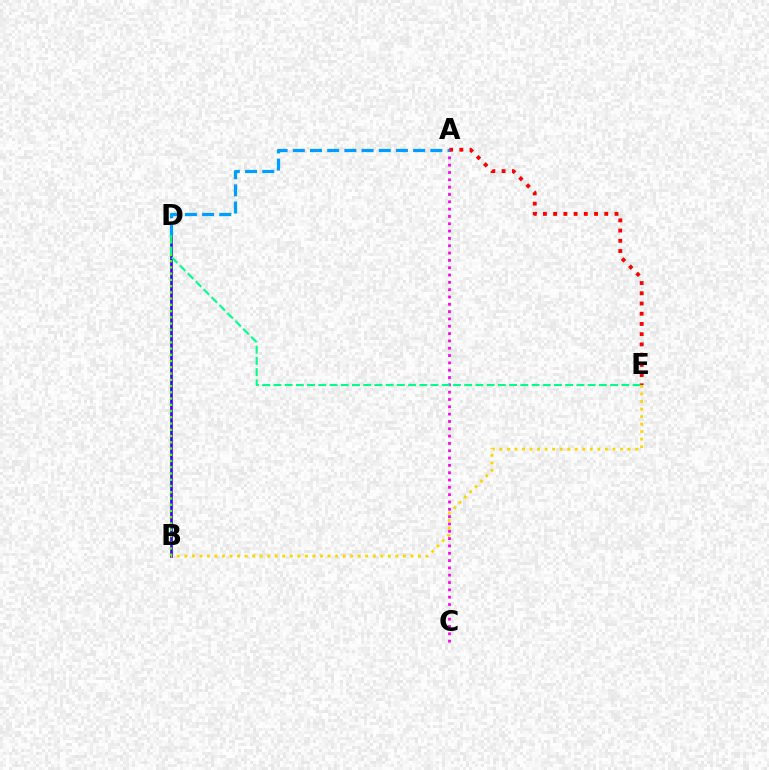{('A', 'E'): [{'color': '#ff0000', 'line_style': 'dotted', 'thickness': 2.78}], ('B', 'D'): [{'color': '#3700ff', 'line_style': 'solid', 'thickness': 1.93}, {'color': '#4fff00', 'line_style': 'dotted', 'thickness': 1.7}], ('B', 'E'): [{'color': '#ffd500', 'line_style': 'dotted', 'thickness': 2.05}], ('A', 'C'): [{'color': '#ff00ed', 'line_style': 'dotted', 'thickness': 1.99}], ('A', 'D'): [{'color': '#009eff', 'line_style': 'dashed', 'thickness': 2.34}], ('D', 'E'): [{'color': '#00ff86', 'line_style': 'dashed', 'thickness': 1.52}]}